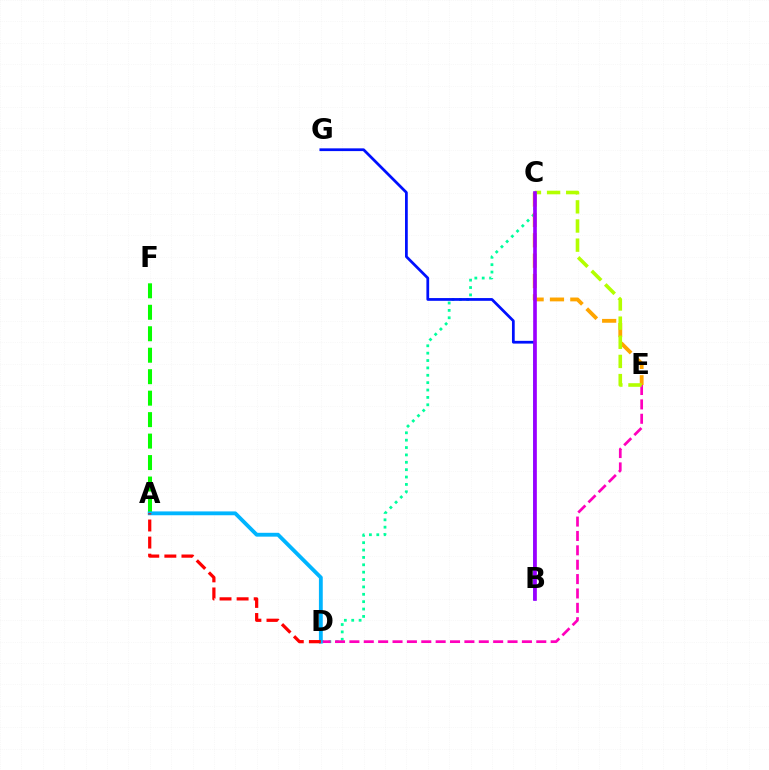{('C', 'D'): [{'color': '#00ff9d', 'line_style': 'dotted', 'thickness': 2.0}], ('A', 'F'): [{'color': '#08ff00', 'line_style': 'dashed', 'thickness': 2.92}], ('C', 'E'): [{'color': '#ffa500', 'line_style': 'dashed', 'thickness': 2.76}, {'color': '#b3ff00', 'line_style': 'dashed', 'thickness': 2.6}], ('D', 'E'): [{'color': '#ff00bd', 'line_style': 'dashed', 'thickness': 1.95}], ('B', 'G'): [{'color': '#0010ff', 'line_style': 'solid', 'thickness': 1.98}], ('A', 'D'): [{'color': '#00b5ff', 'line_style': 'solid', 'thickness': 2.77}, {'color': '#ff0000', 'line_style': 'dashed', 'thickness': 2.32}], ('B', 'C'): [{'color': '#9b00ff', 'line_style': 'solid', 'thickness': 2.63}]}